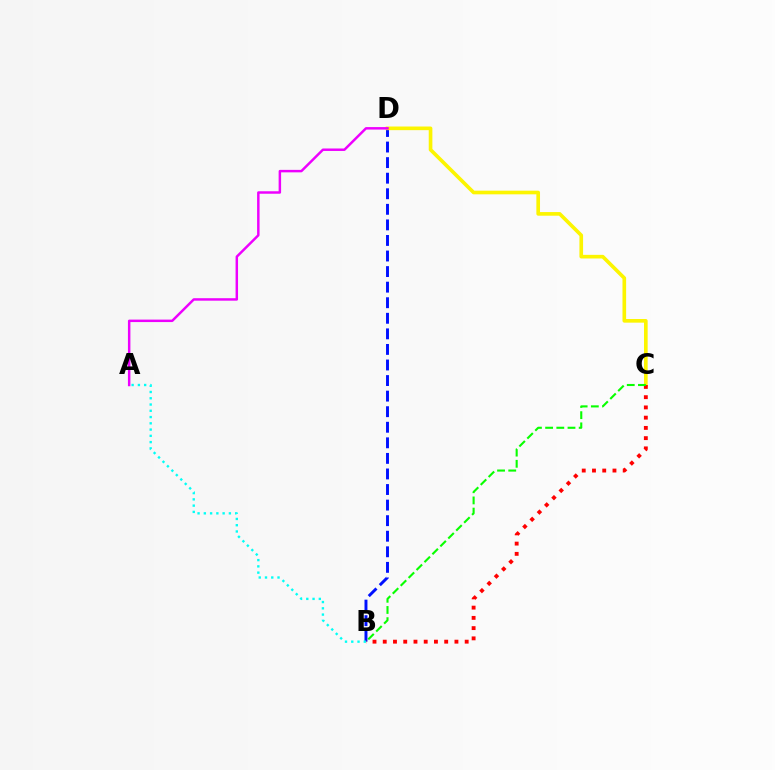{('B', 'D'): [{'color': '#0010ff', 'line_style': 'dashed', 'thickness': 2.11}], ('A', 'B'): [{'color': '#00fff6', 'line_style': 'dotted', 'thickness': 1.7}], ('C', 'D'): [{'color': '#fcf500', 'line_style': 'solid', 'thickness': 2.62}], ('B', 'C'): [{'color': '#ff0000', 'line_style': 'dotted', 'thickness': 2.78}, {'color': '#08ff00', 'line_style': 'dashed', 'thickness': 1.52}], ('A', 'D'): [{'color': '#ee00ff', 'line_style': 'solid', 'thickness': 1.78}]}